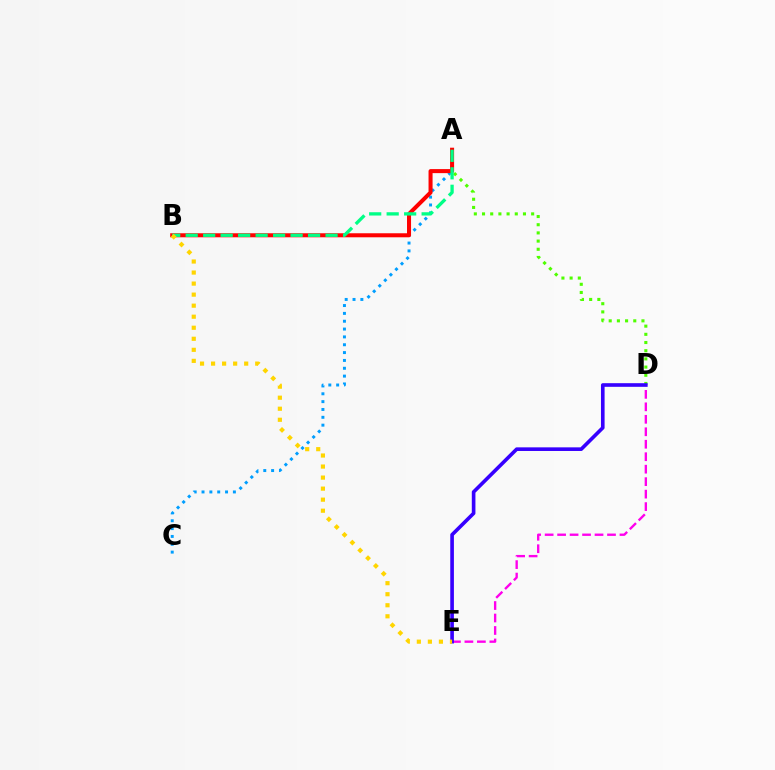{('A', 'D'): [{'color': '#4fff00', 'line_style': 'dotted', 'thickness': 2.22}], ('D', 'E'): [{'color': '#ff00ed', 'line_style': 'dashed', 'thickness': 1.69}, {'color': '#3700ff', 'line_style': 'solid', 'thickness': 2.62}], ('A', 'C'): [{'color': '#009eff', 'line_style': 'dotted', 'thickness': 2.13}], ('A', 'B'): [{'color': '#ff0000', 'line_style': 'solid', 'thickness': 2.9}, {'color': '#00ff86', 'line_style': 'dashed', 'thickness': 2.38}], ('B', 'E'): [{'color': '#ffd500', 'line_style': 'dotted', 'thickness': 3.0}]}